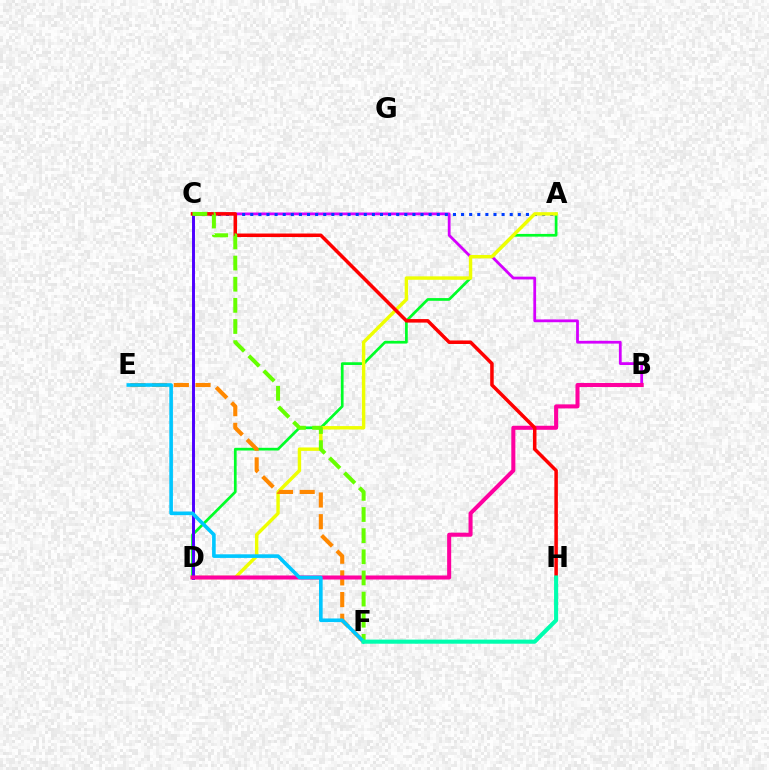{('B', 'C'): [{'color': '#d600ff', 'line_style': 'solid', 'thickness': 2.0}], ('A', 'C'): [{'color': '#003fff', 'line_style': 'dotted', 'thickness': 2.2}], ('A', 'D'): [{'color': '#00ff27', 'line_style': 'solid', 'thickness': 1.96}, {'color': '#eeff00', 'line_style': 'solid', 'thickness': 2.46}], ('E', 'F'): [{'color': '#ff8800', 'line_style': 'dashed', 'thickness': 2.95}, {'color': '#00c7ff', 'line_style': 'solid', 'thickness': 2.61}], ('C', 'D'): [{'color': '#4f00ff', 'line_style': 'solid', 'thickness': 2.12}], ('B', 'D'): [{'color': '#ff00a0', 'line_style': 'solid', 'thickness': 2.91}], ('C', 'H'): [{'color': '#ff0000', 'line_style': 'solid', 'thickness': 2.53}], ('C', 'F'): [{'color': '#66ff00', 'line_style': 'dashed', 'thickness': 2.87}], ('F', 'H'): [{'color': '#00ffaf', 'line_style': 'solid', 'thickness': 2.95}]}